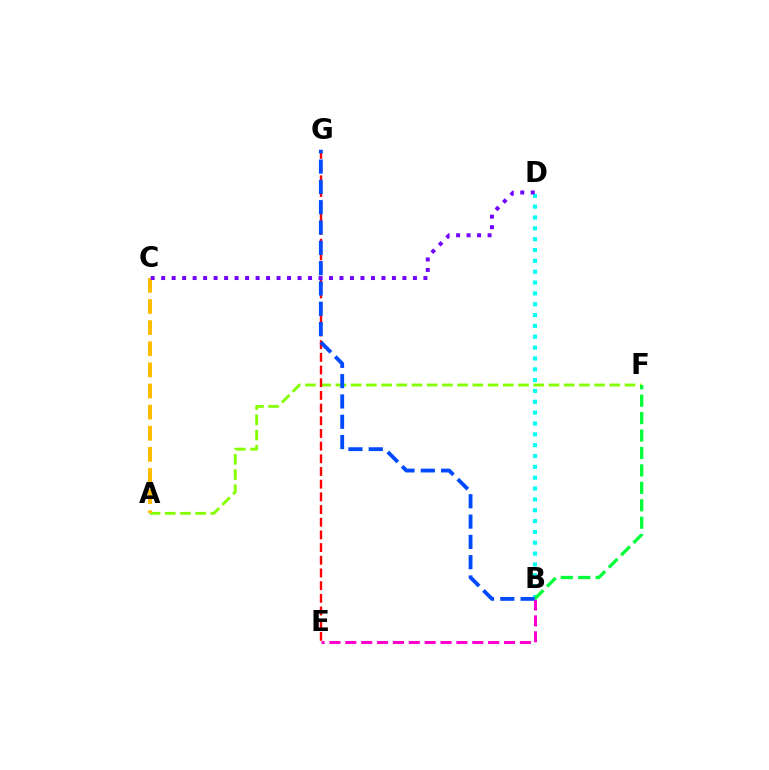{('B', 'D'): [{'color': '#00fff6', 'line_style': 'dotted', 'thickness': 2.95}], ('A', 'F'): [{'color': '#84ff00', 'line_style': 'dashed', 'thickness': 2.07}], ('A', 'C'): [{'color': '#ffbd00', 'line_style': 'dashed', 'thickness': 2.87}], ('B', 'E'): [{'color': '#ff00cf', 'line_style': 'dashed', 'thickness': 2.16}], ('E', 'G'): [{'color': '#ff0000', 'line_style': 'dashed', 'thickness': 1.72}], ('C', 'D'): [{'color': '#7200ff', 'line_style': 'dotted', 'thickness': 2.85}], ('B', 'F'): [{'color': '#00ff39', 'line_style': 'dashed', 'thickness': 2.37}], ('B', 'G'): [{'color': '#004bff', 'line_style': 'dashed', 'thickness': 2.76}]}